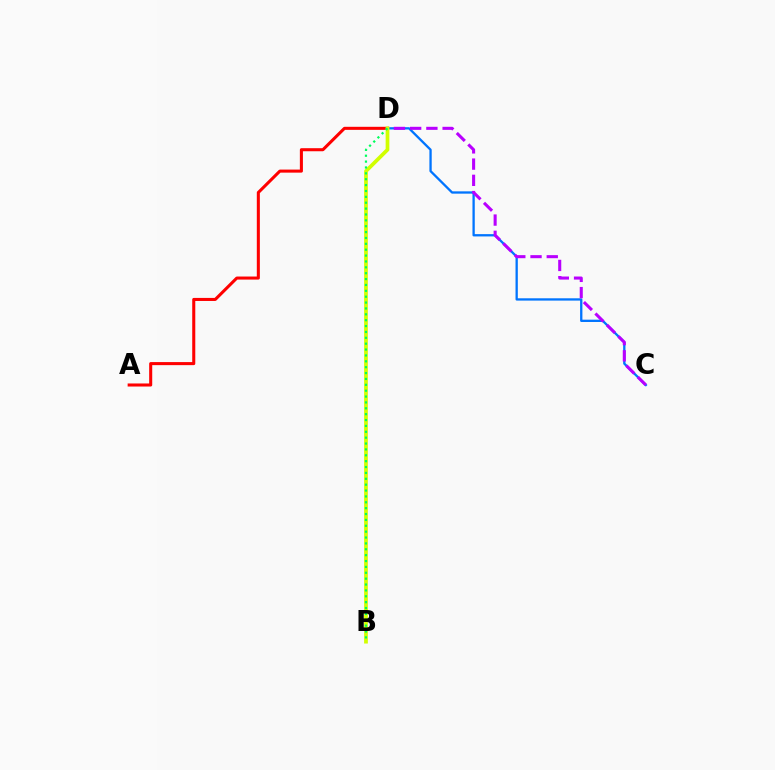{('C', 'D'): [{'color': '#0074ff', 'line_style': 'solid', 'thickness': 1.66}, {'color': '#b900ff', 'line_style': 'dashed', 'thickness': 2.2}], ('A', 'D'): [{'color': '#ff0000', 'line_style': 'solid', 'thickness': 2.2}], ('B', 'D'): [{'color': '#d1ff00', 'line_style': 'solid', 'thickness': 2.68}, {'color': '#00ff5c', 'line_style': 'dotted', 'thickness': 1.6}]}